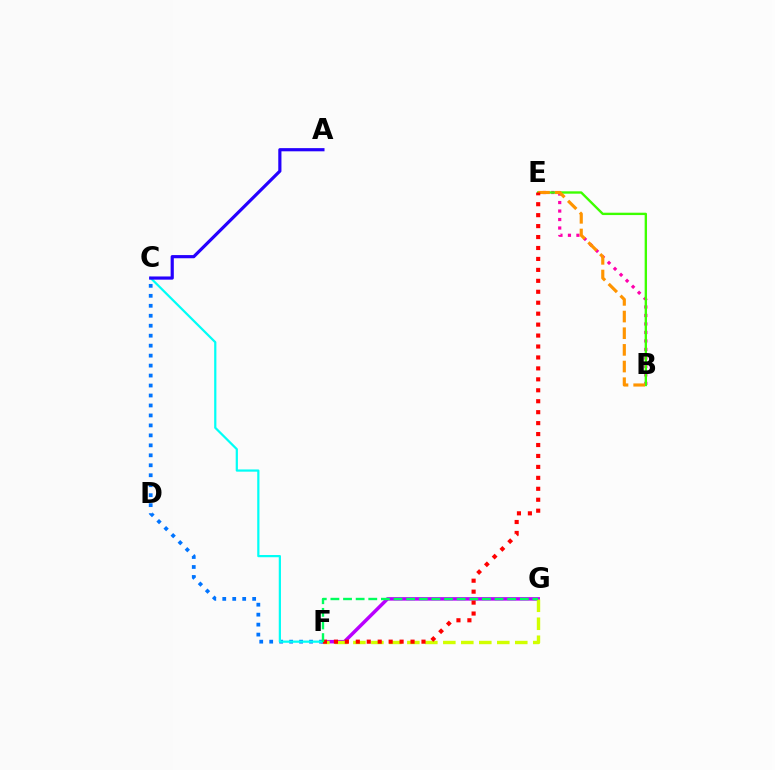{('F', 'G'): [{'color': '#b900ff', 'line_style': 'solid', 'thickness': 2.51}, {'color': '#d1ff00', 'line_style': 'dashed', 'thickness': 2.44}, {'color': '#00ff5c', 'line_style': 'dashed', 'thickness': 1.71}], ('C', 'F'): [{'color': '#0074ff', 'line_style': 'dotted', 'thickness': 2.71}, {'color': '#00fff6', 'line_style': 'solid', 'thickness': 1.6}], ('B', 'E'): [{'color': '#ff00ac', 'line_style': 'dotted', 'thickness': 2.31}, {'color': '#3dff00', 'line_style': 'solid', 'thickness': 1.7}, {'color': '#ff9400', 'line_style': 'dashed', 'thickness': 2.26}], ('E', 'F'): [{'color': '#ff0000', 'line_style': 'dotted', 'thickness': 2.97}], ('A', 'C'): [{'color': '#2500ff', 'line_style': 'solid', 'thickness': 2.29}]}